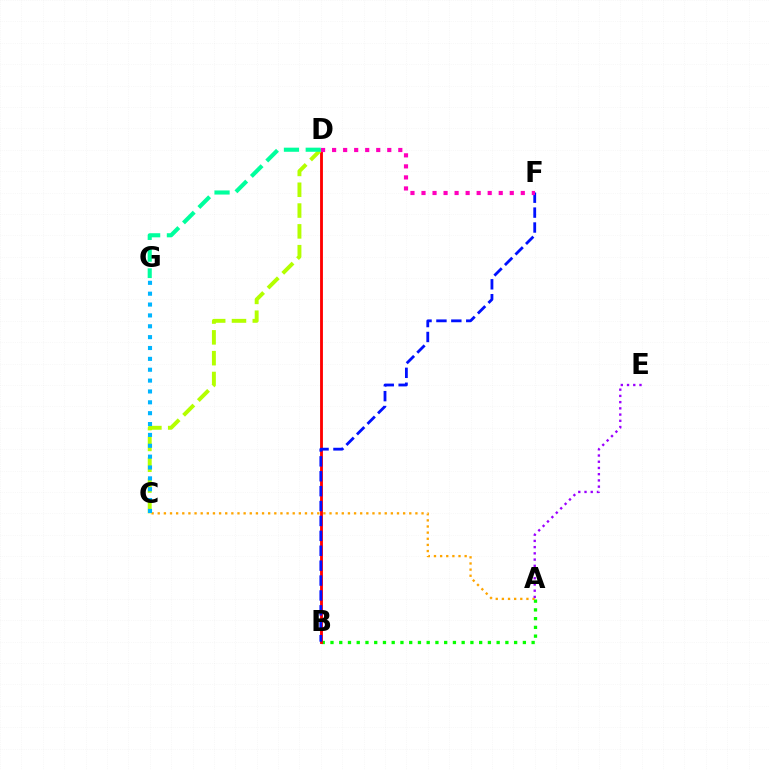{('A', 'B'): [{'color': '#08ff00', 'line_style': 'dotted', 'thickness': 2.38}], ('A', 'C'): [{'color': '#ffa500', 'line_style': 'dotted', 'thickness': 1.67}], ('B', 'D'): [{'color': '#ff0000', 'line_style': 'solid', 'thickness': 2.05}], ('C', 'D'): [{'color': '#b3ff00', 'line_style': 'dashed', 'thickness': 2.83}], ('B', 'F'): [{'color': '#0010ff', 'line_style': 'dashed', 'thickness': 2.02}], ('A', 'E'): [{'color': '#9b00ff', 'line_style': 'dotted', 'thickness': 1.69}], ('D', 'F'): [{'color': '#ff00bd', 'line_style': 'dotted', 'thickness': 3.0}], ('D', 'G'): [{'color': '#00ff9d', 'line_style': 'dashed', 'thickness': 2.96}], ('C', 'G'): [{'color': '#00b5ff', 'line_style': 'dotted', 'thickness': 2.95}]}